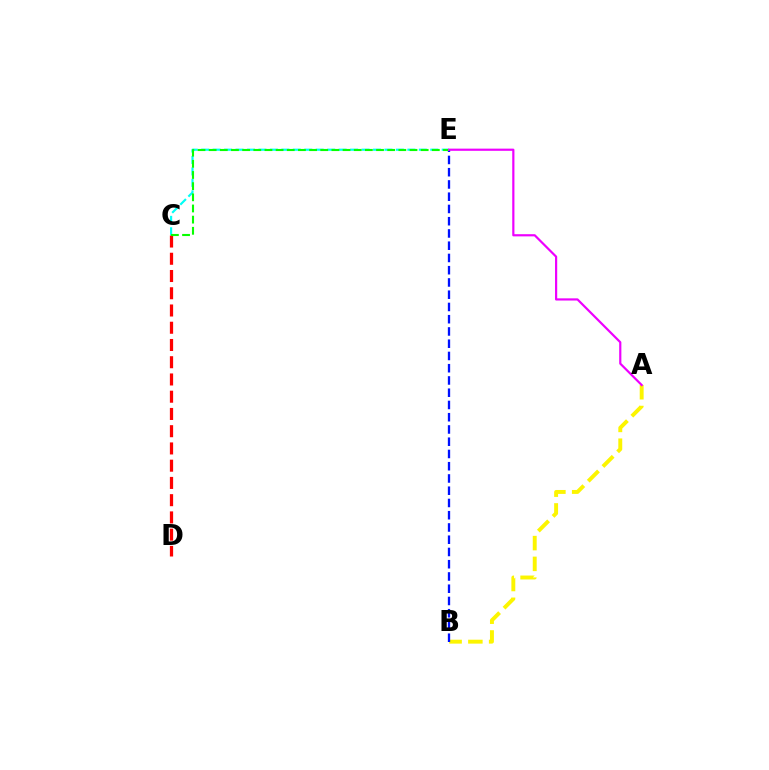{('C', 'E'): [{'color': '#00fff6', 'line_style': 'dashed', 'thickness': 1.56}, {'color': '#08ff00', 'line_style': 'dashed', 'thickness': 1.52}], ('C', 'D'): [{'color': '#ff0000', 'line_style': 'dashed', 'thickness': 2.34}], ('A', 'B'): [{'color': '#fcf500', 'line_style': 'dashed', 'thickness': 2.82}], ('B', 'E'): [{'color': '#0010ff', 'line_style': 'dashed', 'thickness': 1.66}], ('A', 'E'): [{'color': '#ee00ff', 'line_style': 'solid', 'thickness': 1.58}]}